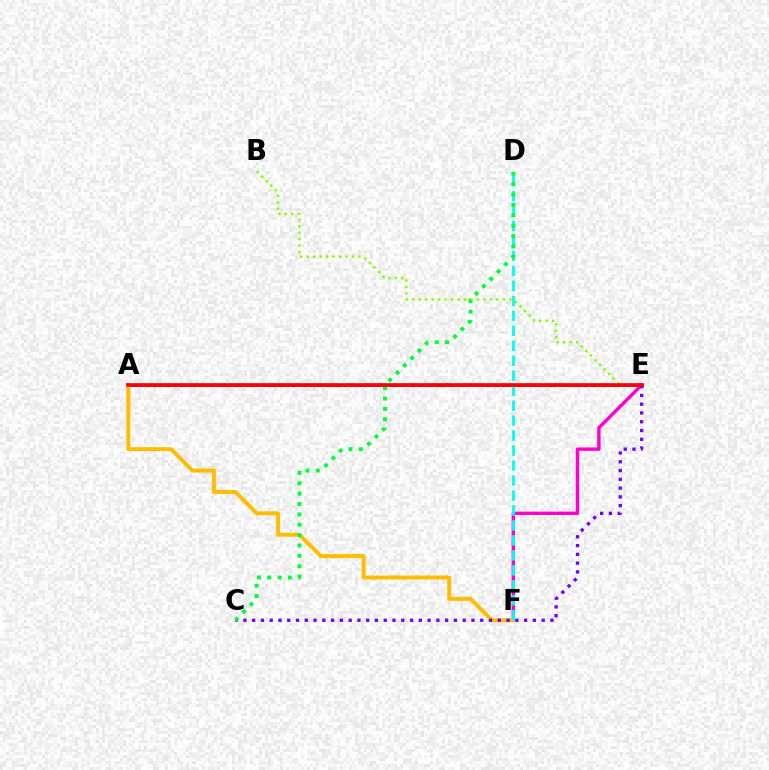{('A', 'E'): [{'color': '#004bff', 'line_style': 'solid', 'thickness': 2.09}, {'color': '#ff0000', 'line_style': 'solid', 'thickness': 2.65}], ('E', 'F'): [{'color': '#ff00cf', 'line_style': 'solid', 'thickness': 2.45}], ('A', 'F'): [{'color': '#ffbd00', 'line_style': 'solid', 'thickness': 2.85}], ('C', 'E'): [{'color': '#7200ff', 'line_style': 'dotted', 'thickness': 2.38}], ('B', 'E'): [{'color': '#84ff00', 'line_style': 'dotted', 'thickness': 1.76}], ('D', 'F'): [{'color': '#00fff6', 'line_style': 'dashed', 'thickness': 2.03}], ('C', 'D'): [{'color': '#00ff39', 'line_style': 'dotted', 'thickness': 2.82}]}